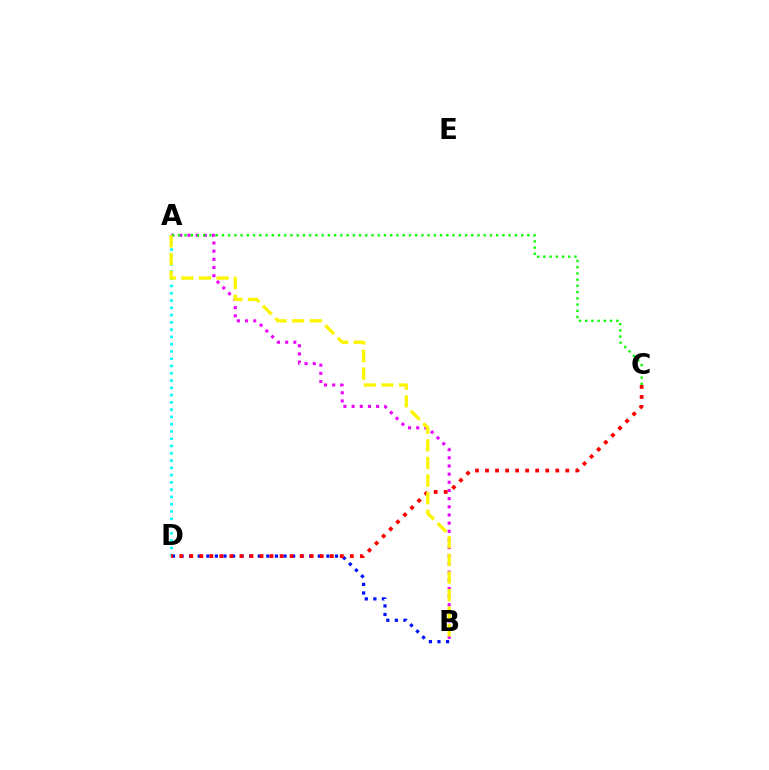{('B', 'D'): [{'color': '#0010ff', 'line_style': 'dotted', 'thickness': 2.33}], ('A', 'B'): [{'color': '#ee00ff', 'line_style': 'dotted', 'thickness': 2.22}, {'color': '#fcf500', 'line_style': 'dashed', 'thickness': 2.39}], ('A', 'D'): [{'color': '#00fff6', 'line_style': 'dotted', 'thickness': 1.98}], ('C', 'D'): [{'color': '#ff0000', 'line_style': 'dotted', 'thickness': 2.73}], ('A', 'C'): [{'color': '#08ff00', 'line_style': 'dotted', 'thickness': 1.69}]}